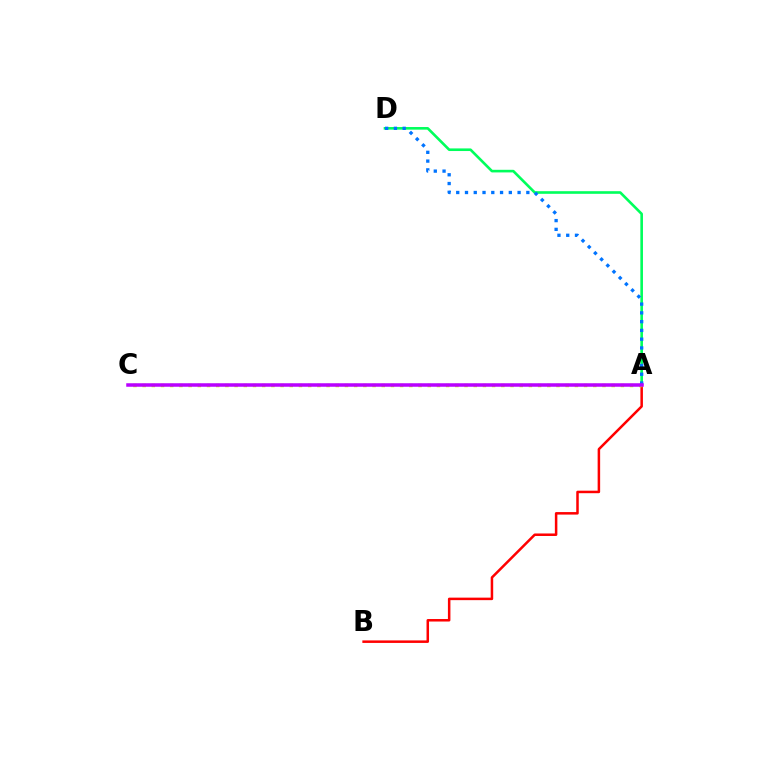{('A', 'D'): [{'color': '#00ff5c', 'line_style': 'solid', 'thickness': 1.89}, {'color': '#0074ff', 'line_style': 'dotted', 'thickness': 2.38}], ('A', 'B'): [{'color': '#ff0000', 'line_style': 'solid', 'thickness': 1.81}], ('A', 'C'): [{'color': '#d1ff00', 'line_style': 'dotted', 'thickness': 2.5}, {'color': '#b900ff', 'line_style': 'solid', 'thickness': 2.53}]}